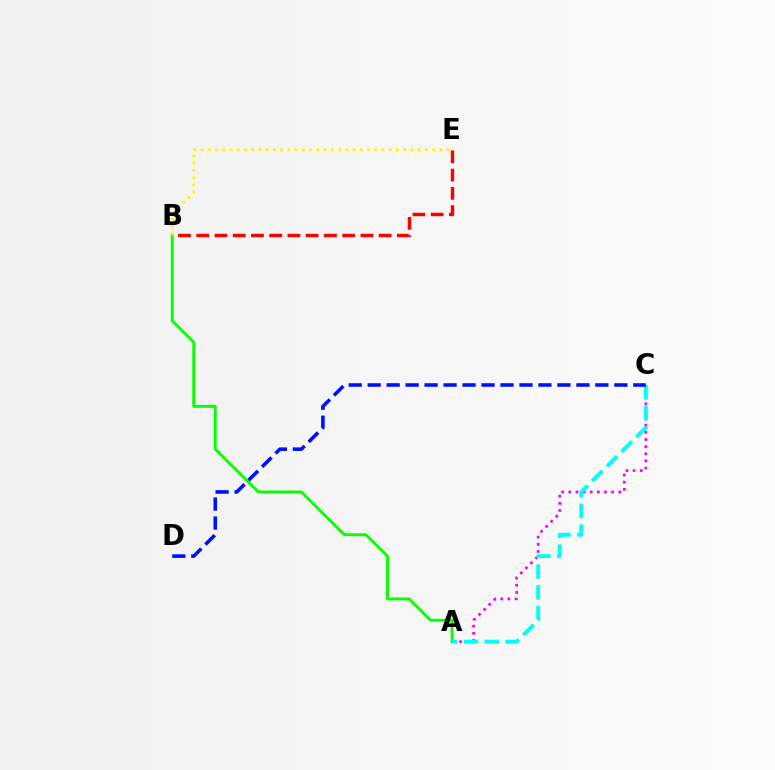{('B', 'E'): [{'color': '#ff0000', 'line_style': 'dashed', 'thickness': 2.48}, {'color': '#fcf500', 'line_style': 'dotted', 'thickness': 1.97}], ('A', 'B'): [{'color': '#08ff00', 'line_style': 'solid', 'thickness': 2.07}], ('A', 'C'): [{'color': '#ee00ff', 'line_style': 'dotted', 'thickness': 1.94}, {'color': '#00fff6', 'line_style': 'dashed', 'thickness': 2.82}], ('C', 'D'): [{'color': '#0010ff', 'line_style': 'dashed', 'thickness': 2.58}]}